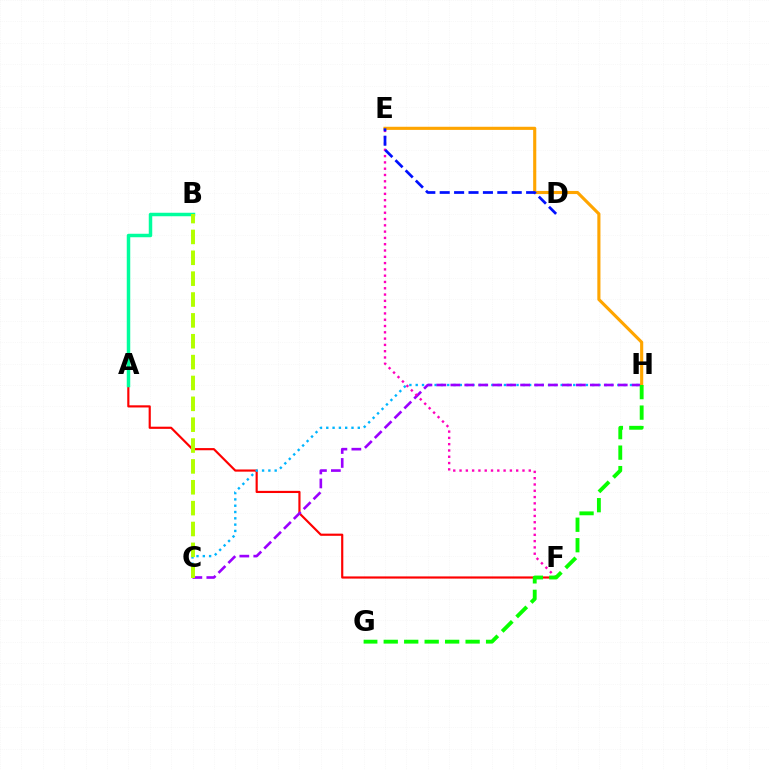{('A', 'F'): [{'color': '#ff0000', 'line_style': 'solid', 'thickness': 1.56}], ('C', 'H'): [{'color': '#00b5ff', 'line_style': 'dotted', 'thickness': 1.71}, {'color': '#9b00ff', 'line_style': 'dashed', 'thickness': 1.9}], ('A', 'B'): [{'color': '#00ff9d', 'line_style': 'solid', 'thickness': 2.51}], ('E', 'F'): [{'color': '#ff00bd', 'line_style': 'dotted', 'thickness': 1.71}], ('B', 'C'): [{'color': '#b3ff00', 'line_style': 'dashed', 'thickness': 2.83}], ('E', 'H'): [{'color': '#ffa500', 'line_style': 'solid', 'thickness': 2.25}], ('G', 'H'): [{'color': '#08ff00', 'line_style': 'dashed', 'thickness': 2.78}], ('D', 'E'): [{'color': '#0010ff', 'line_style': 'dashed', 'thickness': 1.96}]}